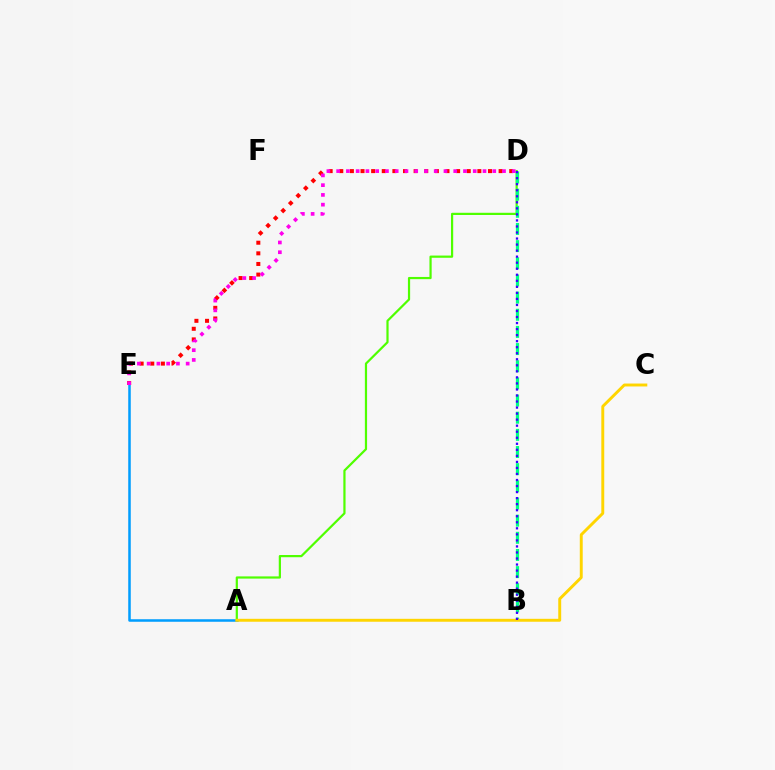{('A', 'D'): [{'color': '#4fff00', 'line_style': 'solid', 'thickness': 1.59}], ('B', 'D'): [{'color': '#00ff86', 'line_style': 'dashed', 'thickness': 2.33}, {'color': '#3700ff', 'line_style': 'dotted', 'thickness': 1.64}], ('D', 'E'): [{'color': '#ff0000', 'line_style': 'dotted', 'thickness': 2.89}, {'color': '#ff00ed', 'line_style': 'dotted', 'thickness': 2.65}], ('A', 'E'): [{'color': '#009eff', 'line_style': 'solid', 'thickness': 1.82}], ('A', 'C'): [{'color': '#ffd500', 'line_style': 'solid', 'thickness': 2.1}]}